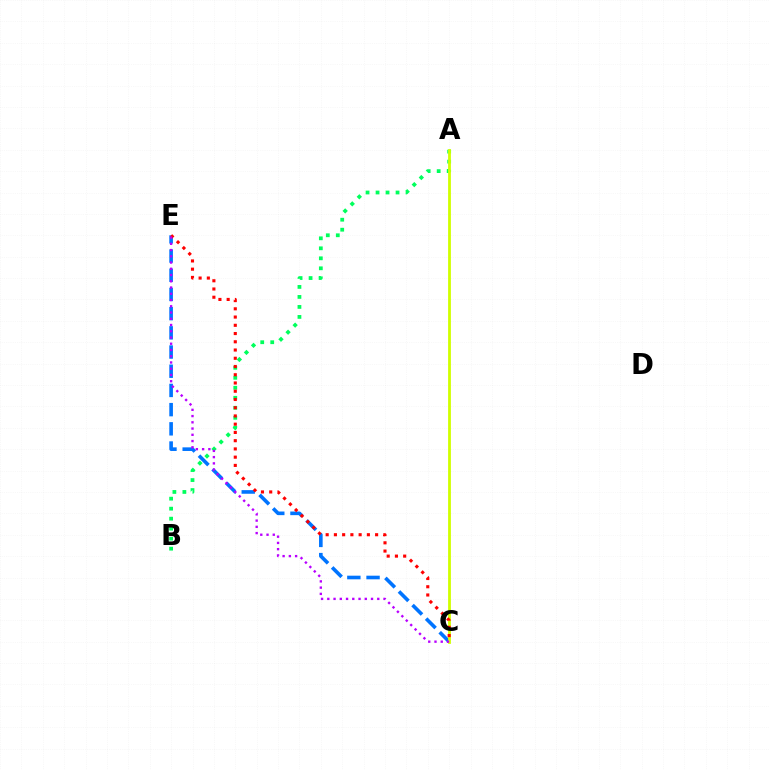{('A', 'B'): [{'color': '#00ff5c', 'line_style': 'dotted', 'thickness': 2.72}], ('C', 'E'): [{'color': '#0074ff', 'line_style': 'dashed', 'thickness': 2.61}, {'color': '#ff0000', 'line_style': 'dotted', 'thickness': 2.24}, {'color': '#b900ff', 'line_style': 'dotted', 'thickness': 1.7}], ('A', 'C'): [{'color': '#d1ff00', 'line_style': 'solid', 'thickness': 2.02}]}